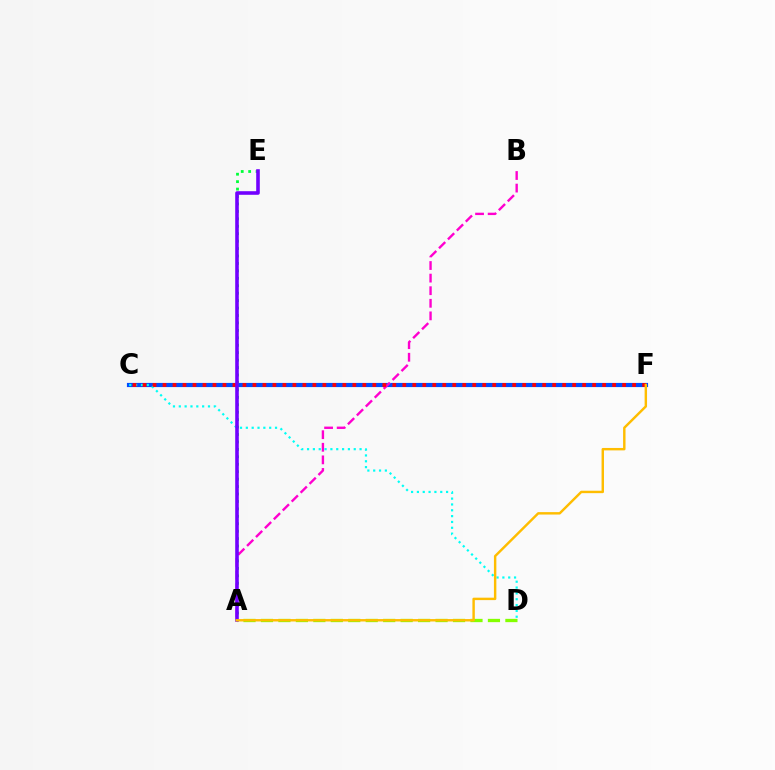{('C', 'F'): [{'color': '#004bff', 'line_style': 'solid', 'thickness': 3.0}, {'color': '#ff0000', 'line_style': 'dotted', 'thickness': 2.71}], ('A', 'E'): [{'color': '#00ff39', 'line_style': 'dotted', 'thickness': 2.02}, {'color': '#7200ff', 'line_style': 'solid', 'thickness': 2.59}], ('A', 'B'): [{'color': '#ff00cf', 'line_style': 'dashed', 'thickness': 1.71}], ('C', 'D'): [{'color': '#00fff6', 'line_style': 'dotted', 'thickness': 1.59}], ('A', 'D'): [{'color': '#84ff00', 'line_style': 'dashed', 'thickness': 2.37}], ('A', 'F'): [{'color': '#ffbd00', 'line_style': 'solid', 'thickness': 1.75}]}